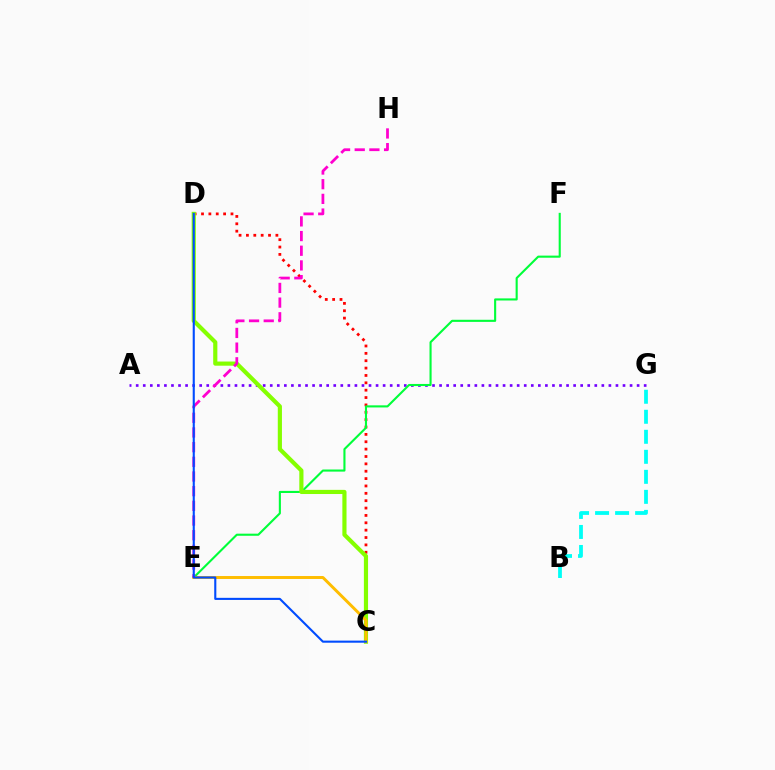{('C', 'D'): [{'color': '#ff0000', 'line_style': 'dotted', 'thickness': 2.0}, {'color': '#84ff00', 'line_style': 'solid', 'thickness': 3.0}, {'color': '#004bff', 'line_style': 'solid', 'thickness': 1.51}], ('A', 'G'): [{'color': '#7200ff', 'line_style': 'dotted', 'thickness': 1.92}], ('E', 'F'): [{'color': '#00ff39', 'line_style': 'solid', 'thickness': 1.52}], ('B', 'G'): [{'color': '#00fff6', 'line_style': 'dashed', 'thickness': 2.72}], ('C', 'E'): [{'color': '#ffbd00', 'line_style': 'solid', 'thickness': 2.12}], ('E', 'H'): [{'color': '#ff00cf', 'line_style': 'dashed', 'thickness': 1.99}]}